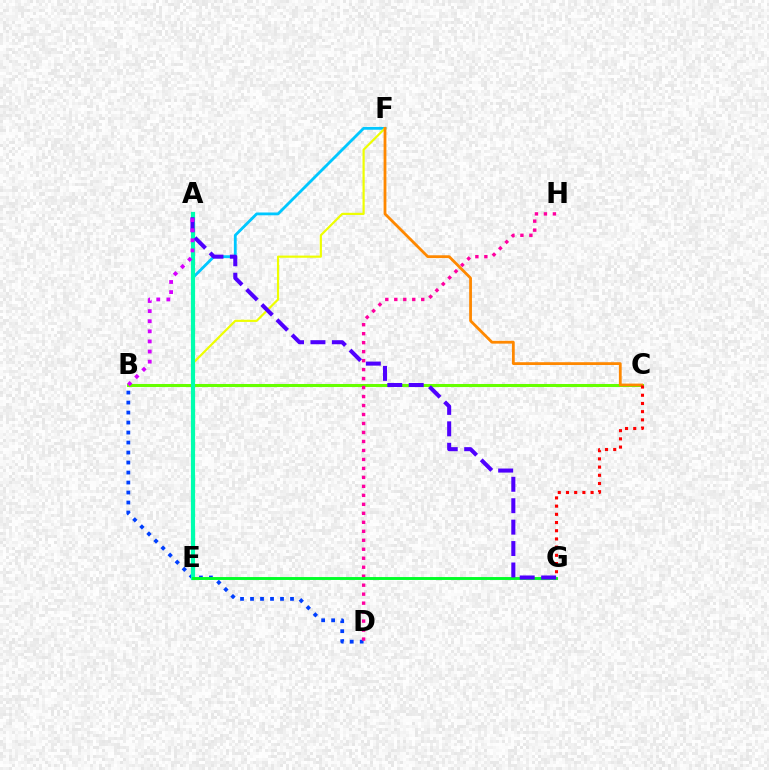{('B', 'D'): [{'color': '#003fff', 'line_style': 'dotted', 'thickness': 2.72}], ('B', 'C'): [{'color': '#66ff00', 'line_style': 'solid', 'thickness': 2.19}], ('E', 'F'): [{'color': '#00c7ff', 'line_style': 'solid', 'thickness': 2.03}, {'color': '#eeff00', 'line_style': 'solid', 'thickness': 1.57}], ('D', 'H'): [{'color': '#ff00a0', 'line_style': 'dotted', 'thickness': 2.44}], ('A', 'E'): [{'color': '#00ffaf', 'line_style': 'solid', 'thickness': 3.0}], ('E', 'G'): [{'color': '#00ff27', 'line_style': 'solid', 'thickness': 2.09}], ('A', 'G'): [{'color': '#4f00ff', 'line_style': 'dashed', 'thickness': 2.91}], ('A', 'B'): [{'color': '#d600ff', 'line_style': 'dotted', 'thickness': 2.75}], ('C', 'F'): [{'color': '#ff8800', 'line_style': 'solid', 'thickness': 2.01}], ('C', 'G'): [{'color': '#ff0000', 'line_style': 'dotted', 'thickness': 2.23}]}